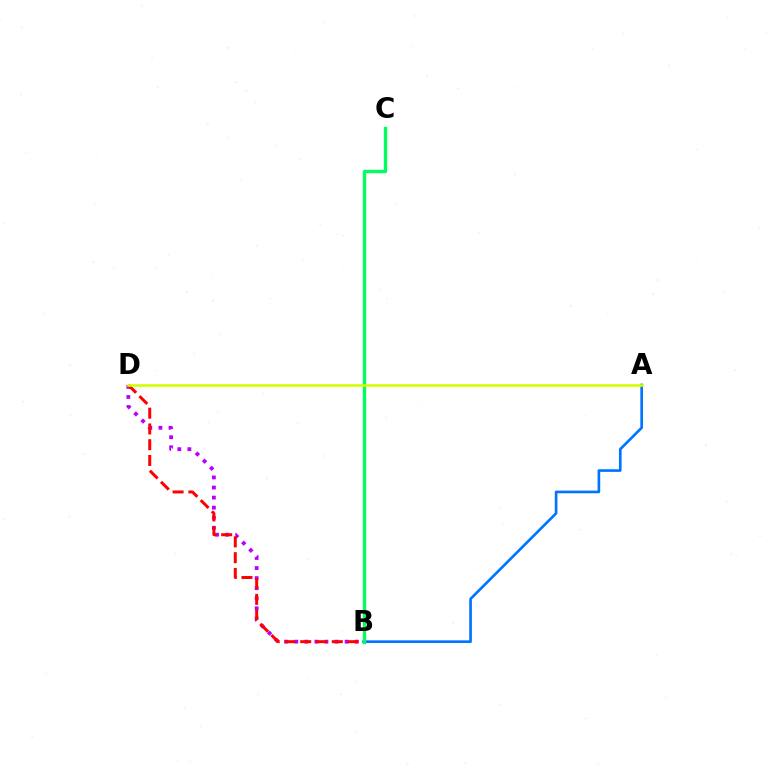{('B', 'D'): [{'color': '#b900ff', 'line_style': 'dotted', 'thickness': 2.74}, {'color': '#ff0000', 'line_style': 'dashed', 'thickness': 2.14}], ('A', 'B'): [{'color': '#0074ff', 'line_style': 'solid', 'thickness': 1.91}], ('B', 'C'): [{'color': '#00ff5c', 'line_style': 'solid', 'thickness': 2.4}], ('A', 'D'): [{'color': '#d1ff00', 'line_style': 'solid', 'thickness': 1.88}]}